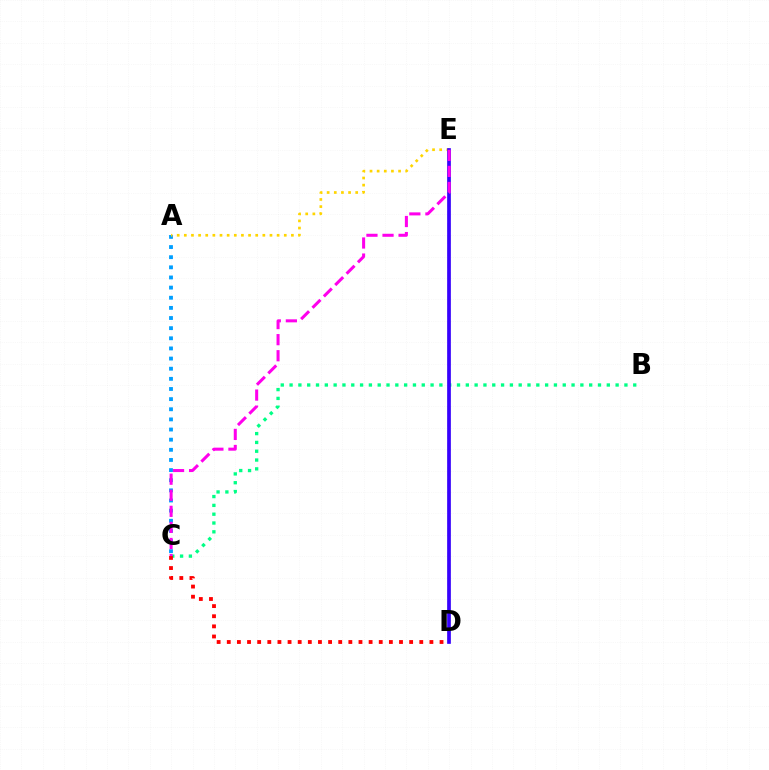{('A', 'C'): [{'color': '#009eff', 'line_style': 'dotted', 'thickness': 2.75}], ('B', 'C'): [{'color': '#00ff86', 'line_style': 'dotted', 'thickness': 2.39}], ('D', 'E'): [{'color': '#4fff00', 'line_style': 'dashed', 'thickness': 1.66}, {'color': '#3700ff', 'line_style': 'solid', 'thickness': 2.66}], ('A', 'E'): [{'color': '#ffd500', 'line_style': 'dotted', 'thickness': 1.94}], ('C', 'D'): [{'color': '#ff0000', 'line_style': 'dotted', 'thickness': 2.75}], ('C', 'E'): [{'color': '#ff00ed', 'line_style': 'dashed', 'thickness': 2.18}]}